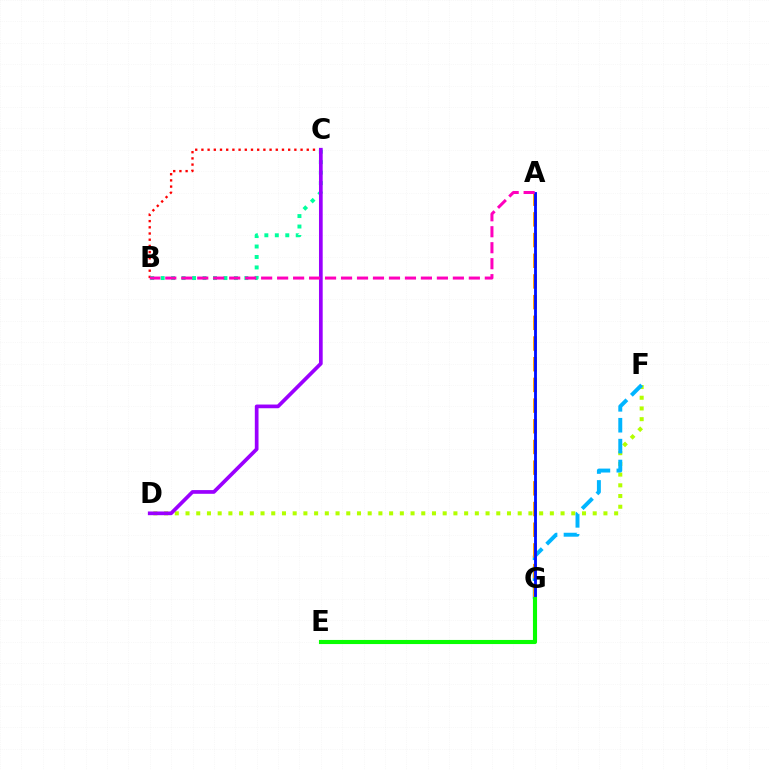{('B', 'C'): [{'color': '#ff0000', 'line_style': 'dotted', 'thickness': 1.68}, {'color': '#00ff9d', 'line_style': 'dotted', 'thickness': 2.84}], ('D', 'F'): [{'color': '#b3ff00', 'line_style': 'dotted', 'thickness': 2.91}], ('F', 'G'): [{'color': '#00b5ff', 'line_style': 'dashed', 'thickness': 2.84}], ('A', 'G'): [{'color': '#ffa500', 'line_style': 'dashed', 'thickness': 2.81}, {'color': '#0010ff', 'line_style': 'solid', 'thickness': 2.05}], ('C', 'D'): [{'color': '#9b00ff', 'line_style': 'solid', 'thickness': 2.67}], ('A', 'B'): [{'color': '#ff00bd', 'line_style': 'dashed', 'thickness': 2.17}], ('E', 'G'): [{'color': '#08ff00', 'line_style': 'solid', 'thickness': 2.96}]}